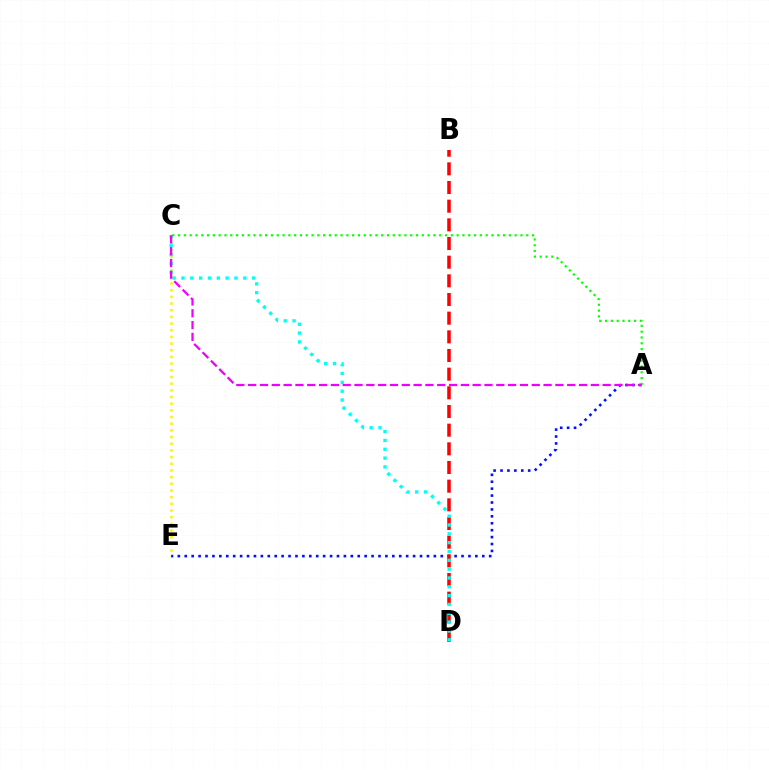{('C', 'E'): [{'color': '#fcf500', 'line_style': 'dotted', 'thickness': 1.81}], ('A', 'E'): [{'color': '#0010ff', 'line_style': 'dotted', 'thickness': 1.88}], ('B', 'D'): [{'color': '#ff0000', 'line_style': 'dashed', 'thickness': 2.54}], ('C', 'D'): [{'color': '#00fff6', 'line_style': 'dotted', 'thickness': 2.4}], ('A', 'C'): [{'color': '#08ff00', 'line_style': 'dotted', 'thickness': 1.58}, {'color': '#ee00ff', 'line_style': 'dashed', 'thickness': 1.61}]}